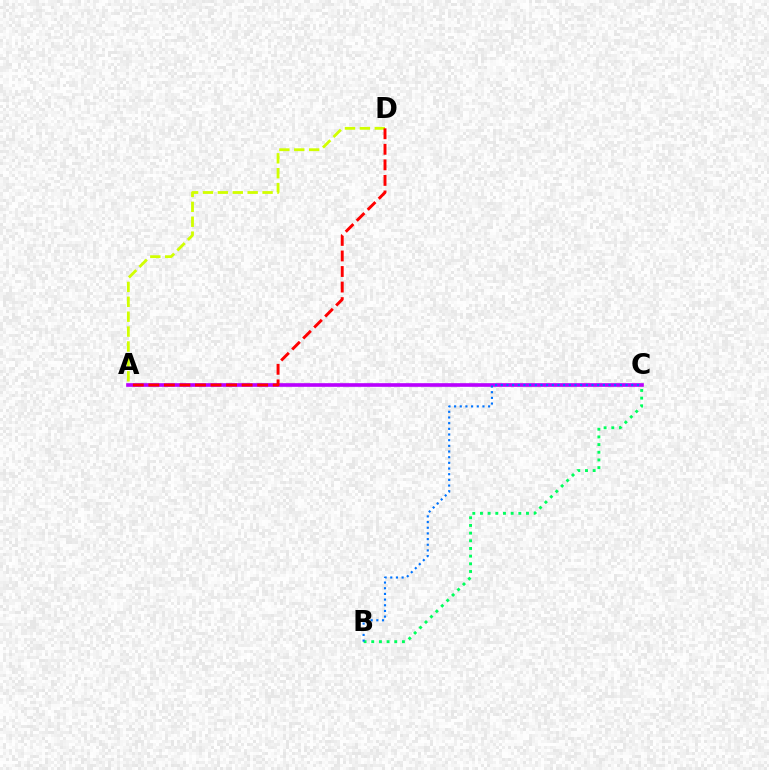{('A', 'C'): [{'color': '#b900ff', 'line_style': 'solid', 'thickness': 2.62}], ('B', 'C'): [{'color': '#00ff5c', 'line_style': 'dotted', 'thickness': 2.08}, {'color': '#0074ff', 'line_style': 'dotted', 'thickness': 1.54}], ('A', 'D'): [{'color': '#d1ff00', 'line_style': 'dashed', 'thickness': 2.02}, {'color': '#ff0000', 'line_style': 'dashed', 'thickness': 2.11}]}